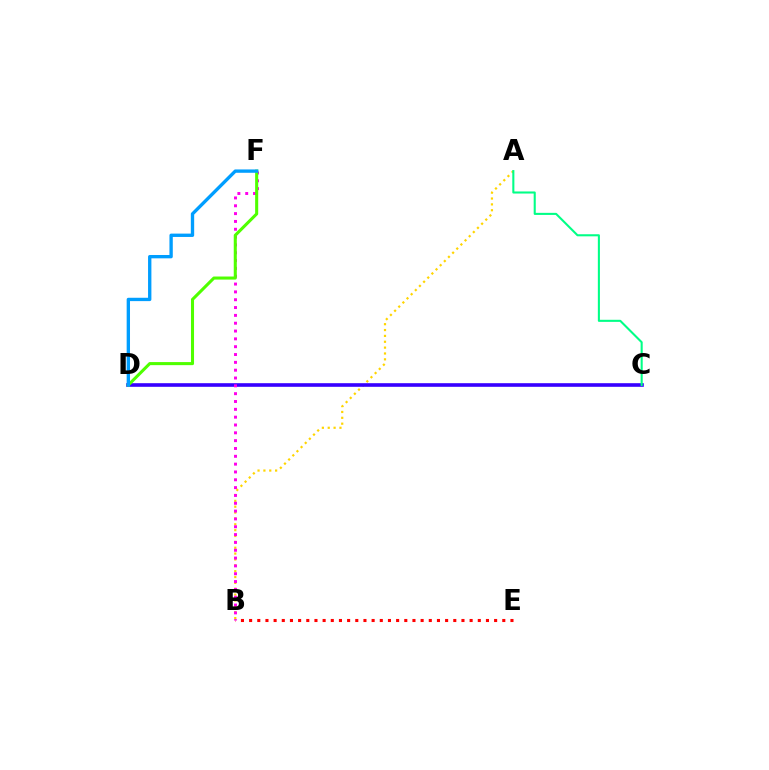{('B', 'E'): [{'color': '#ff0000', 'line_style': 'dotted', 'thickness': 2.22}], ('A', 'B'): [{'color': '#ffd500', 'line_style': 'dotted', 'thickness': 1.59}], ('C', 'D'): [{'color': '#3700ff', 'line_style': 'solid', 'thickness': 2.61}], ('B', 'F'): [{'color': '#ff00ed', 'line_style': 'dotted', 'thickness': 2.13}], ('D', 'F'): [{'color': '#4fff00', 'line_style': 'solid', 'thickness': 2.21}, {'color': '#009eff', 'line_style': 'solid', 'thickness': 2.41}], ('A', 'C'): [{'color': '#00ff86', 'line_style': 'solid', 'thickness': 1.5}]}